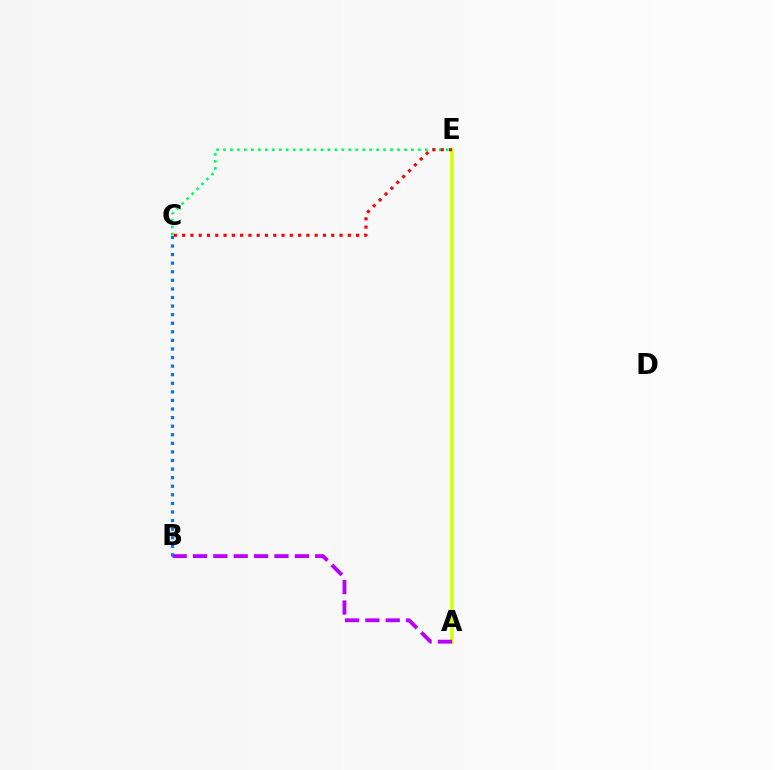{('A', 'E'): [{'color': '#d1ff00', 'line_style': 'solid', 'thickness': 2.59}], ('A', 'B'): [{'color': '#b900ff', 'line_style': 'dashed', 'thickness': 2.77}], ('C', 'E'): [{'color': '#00ff5c', 'line_style': 'dotted', 'thickness': 1.89}, {'color': '#ff0000', 'line_style': 'dotted', 'thickness': 2.25}], ('B', 'C'): [{'color': '#0074ff', 'line_style': 'dotted', 'thickness': 2.33}]}